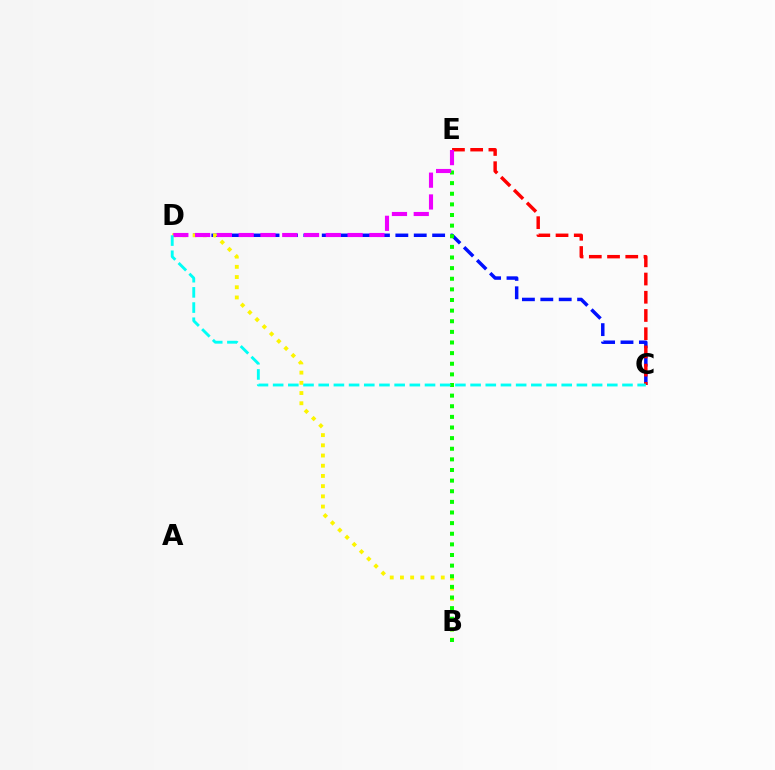{('C', 'D'): [{'color': '#0010ff', 'line_style': 'dashed', 'thickness': 2.5}, {'color': '#00fff6', 'line_style': 'dashed', 'thickness': 2.06}], ('C', 'E'): [{'color': '#ff0000', 'line_style': 'dashed', 'thickness': 2.48}], ('B', 'D'): [{'color': '#fcf500', 'line_style': 'dotted', 'thickness': 2.77}], ('B', 'E'): [{'color': '#08ff00', 'line_style': 'dotted', 'thickness': 2.89}], ('D', 'E'): [{'color': '#ee00ff', 'line_style': 'dashed', 'thickness': 2.96}]}